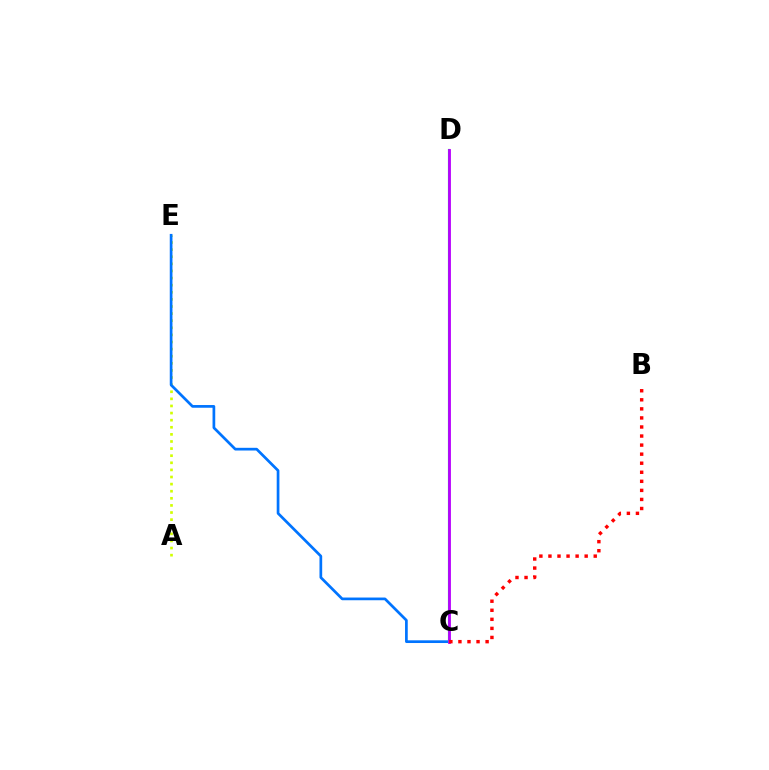{('A', 'E'): [{'color': '#d1ff00', 'line_style': 'dotted', 'thickness': 1.93}], ('C', 'E'): [{'color': '#0074ff', 'line_style': 'solid', 'thickness': 1.95}], ('C', 'D'): [{'color': '#00ff5c', 'line_style': 'solid', 'thickness': 1.56}, {'color': '#b900ff', 'line_style': 'solid', 'thickness': 2.03}], ('B', 'C'): [{'color': '#ff0000', 'line_style': 'dotted', 'thickness': 2.46}]}